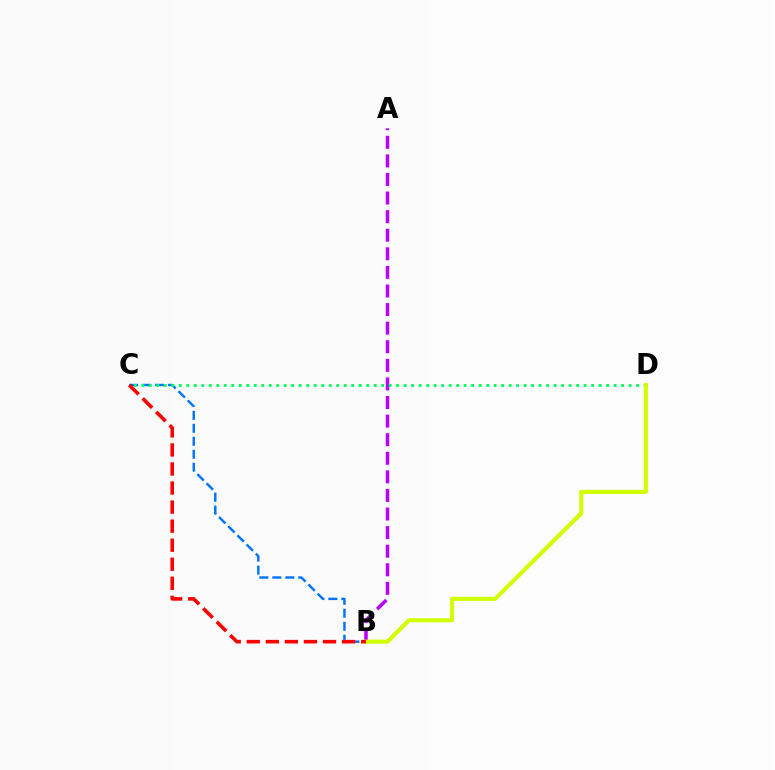{('B', 'C'): [{'color': '#0074ff', 'line_style': 'dashed', 'thickness': 1.76}, {'color': '#ff0000', 'line_style': 'dashed', 'thickness': 2.59}], ('A', 'B'): [{'color': '#b900ff', 'line_style': 'dashed', 'thickness': 2.53}], ('C', 'D'): [{'color': '#00ff5c', 'line_style': 'dotted', 'thickness': 2.04}], ('B', 'D'): [{'color': '#d1ff00', 'line_style': 'solid', 'thickness': 2.96}]}